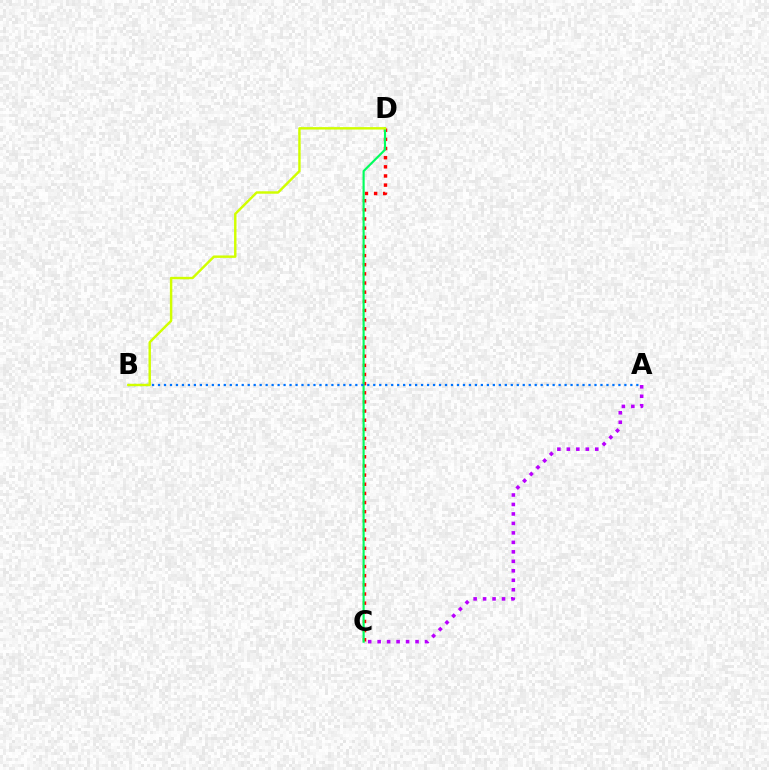{('C', 'D'): [{'color': '#ff0000', 'line_style': 'dotted', 'thickness': 2.49}, {'color': '#00ff5c', 'line_style': 'solid', 'thickness': 1.54}], ('A', 'B'): [{'color': '#0074ff', 'line_style': 'dotted', 'thickness': 1.62}], ('B', 'D'): [{'color': '#d1ff00', 'line_style': 'solid', 'thickness': 1.75}], ('A', 'C'): [{'color': '#b900ff', 'line_style': 'dotted', 'thickness': 2.57}]}